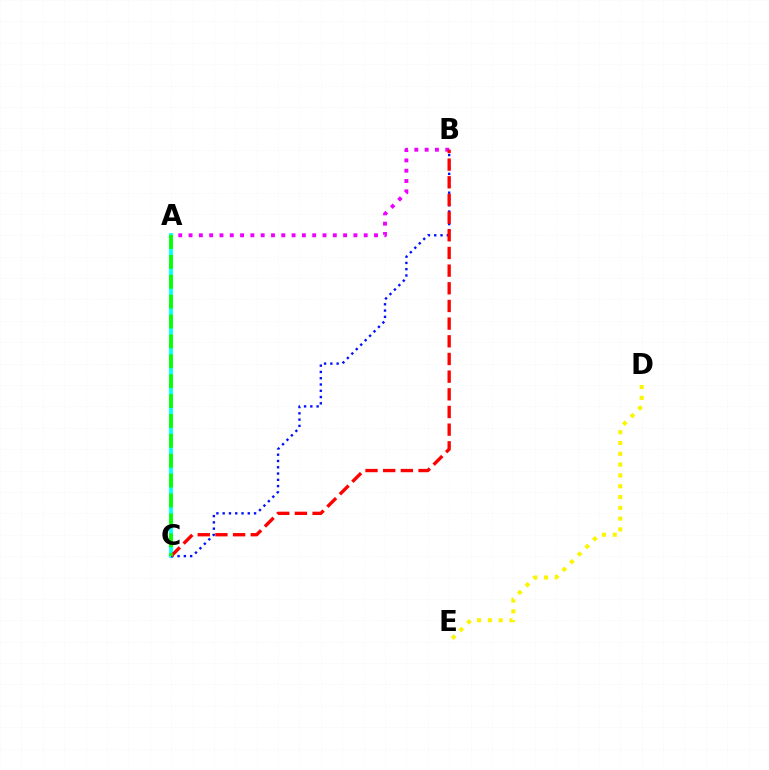{('A', 'B'): [{'color': '#ee00ff', 'line_style': 'dotted', 'thickness': 2.8}], ('A', 'C'): [{'color': '#00fff6', 'line_style': 'solid', 'thickness': 2.72}, {'color': '#08ff00', 'line_style': 'dashed', 'thickness': 2.7}], ('B', 'C'): [{'color': '#0010ff', 'line_style': 'dotted', 'thickness': 1.71}, {'color': '#ff0000', 'line_style': 'dashed', 'thickness': 2.4}], ('D', 'E'): [{'color': '#fcf500', 'line_style': 'dotted', 'thickness': 2.94}]}